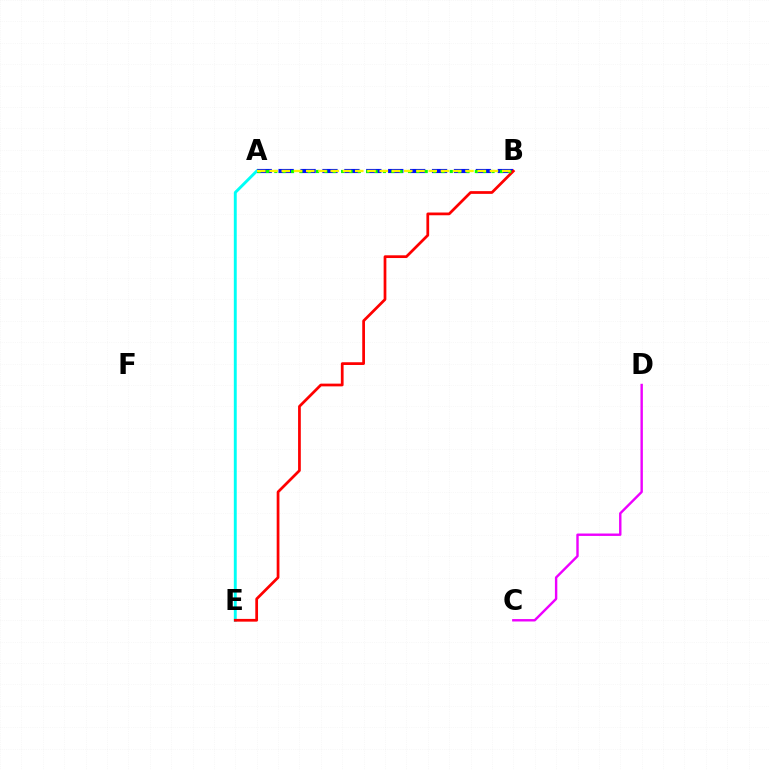{('A', 'B'): [{'color': '#0010ff', 'line_style': 'dashed', 'thickness': 2.98}, {'color': '#08ff00', 'line_style': 'dotted', 'thickness': 2.27}, {'color': '#fcf500', 'line_style': 'dashed', 'thickness': 1.66}], ('C', 'D'): [{'color': '#ee00ff', 'line_style': 'solid', 'thickness': 1.73}], ('A', 'E'): [{'color': '#00fff6', 'line_style': 'solid', 'thickness': 2.09}], ('B', 'E'): [{'color': '#ff0000', 'line_style': 'solid', 'thickness': 1.97}]}